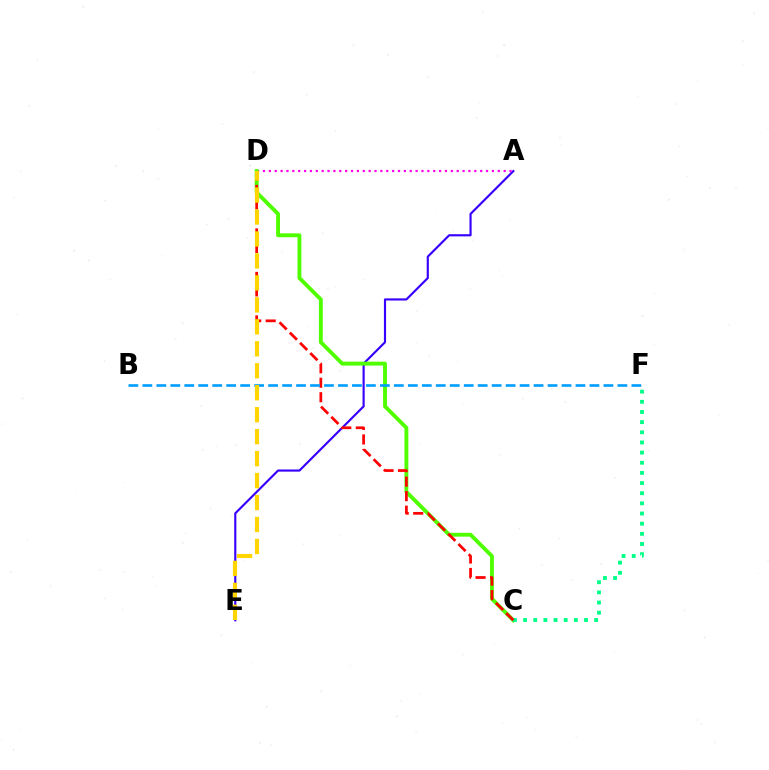{('A', 'E'): [{'color': '#3700ff', 'line_style': 'solid', 'thickness': 1.55}], ('A', 'D'): [{'color': '#ff00ed', 'line_style': 'dotted', 'thickness': 1.59}], ('C', 'D'): [{'color': '#4fff00', 'line_style': 'solid', 'thickness': 2.79}, {'color': '#ff0000', 'line_style': 'dashed', 'thickness': 1.97}], ('C', 'F'): [{'color': '#00ff86', 'line_style': 'dotted', 'thickness': 2.76}], ('B', 'F'): [{'color': '#009eff', 'line_style': 'dashed', 'thickness': 1.9}], ('D', 'E'): [{'color': '#ffd500', 'line_style': 'dashed', 'thickness': 2.98}]}